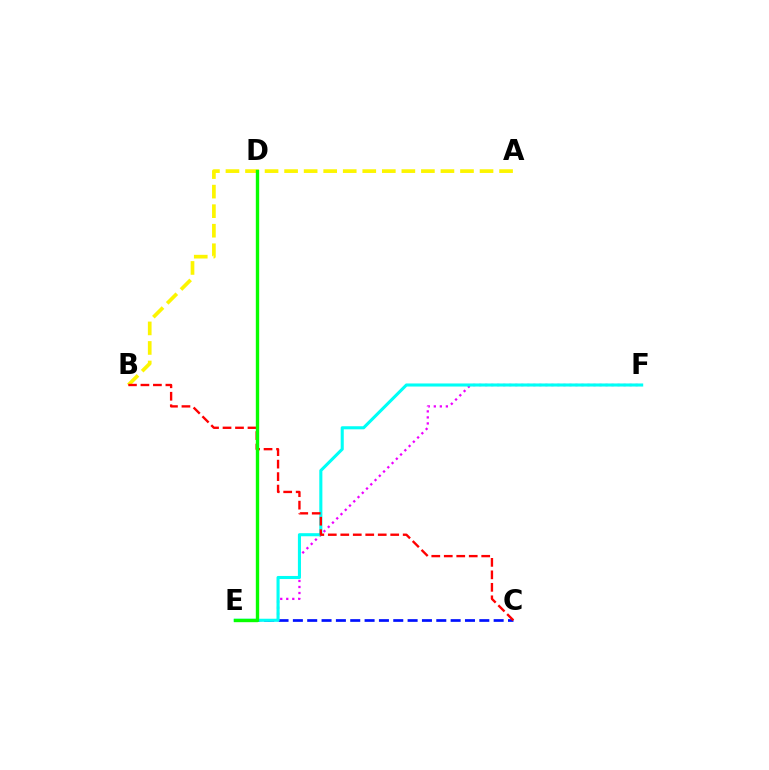{('C', 'E'): [{'color': '#0010ff', 'line_style': 'dashed', 'thickness': 1.95}], ('E', 'F'): [{'color': '#ee00ff', 'line_style': 'dotted', 'thickness': 1.64}, {'color': '#00fff6', 'line_style': 'solid', 'thickness': 2.22}], ('A', 'B'): [{'color': '#fcf500', 'line_style': 'dashed', 'thickness': 2.65}], ('B', 'C'): [{'color': '#ff0000', 'line_style': 'dashed', 'thickness': 1.7}], ('D', 'E'): [{'color': '#08ff00', 'line_style': 'solid', 'thickness': 2.42}]}